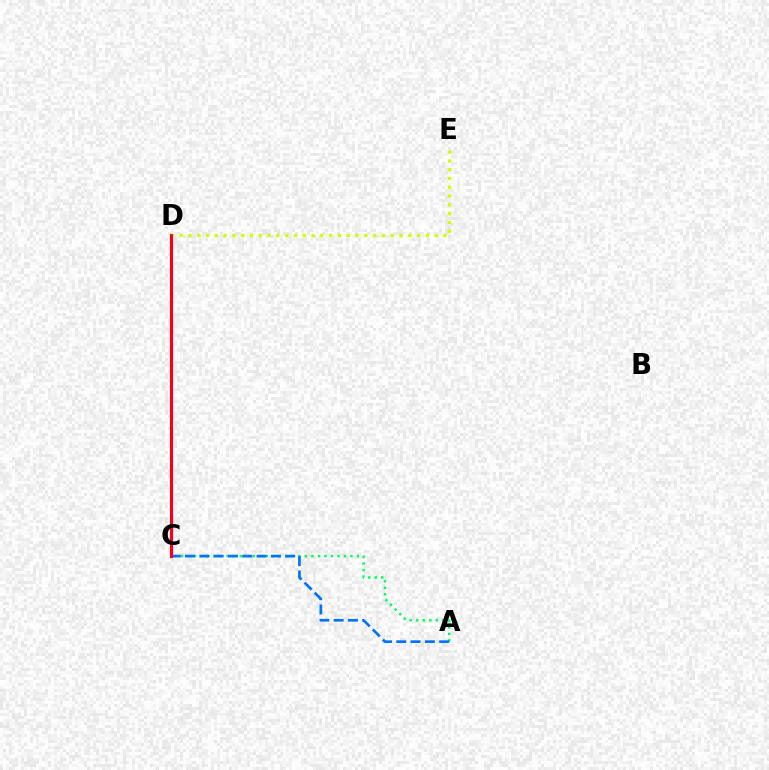{('A', 'C'): [{'color': '#00ff5c', 'line_style': 'dotted', 'thickness': 1.77}, {'color': '#0074ff', 'line_style': 'dashed', 'thickness': 1.94}], ('C', 'D'): [{'color': '#b900ff', 'line_style': 'solid', 'thickness': 2.28}, {'color': '#ff0000', 'line_style': 'solid', 'thickness': 2.03}], ('D', 'E'): [{'color': '#d1ff00', 'line_style': 'dotted', 'thickness': 2.39}]}